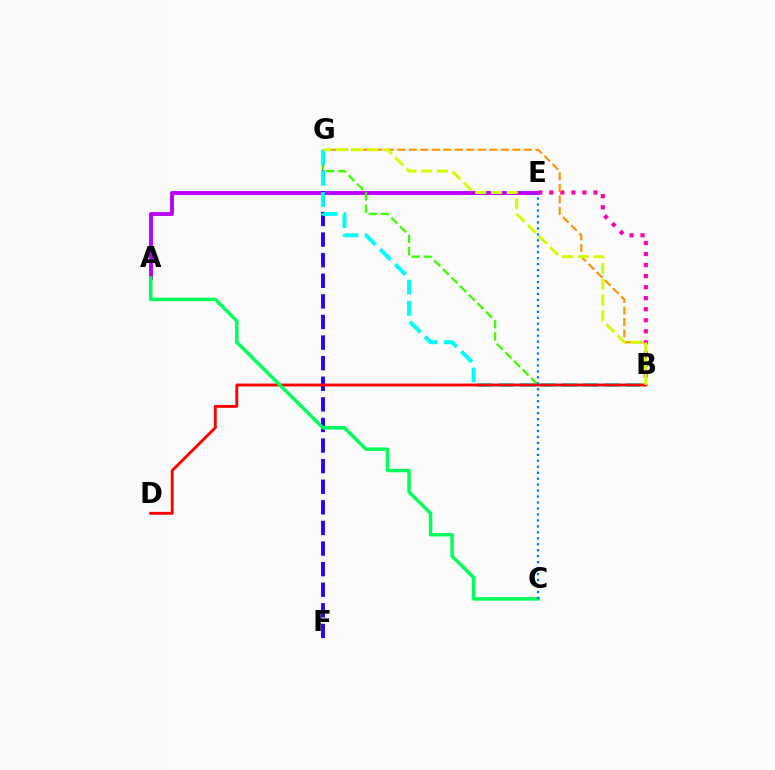{('A', 'E'): [{'color': '#b900ff', 'line_style': 'solid', 'thickness': 2.79}], ('B', 'G'): [{'color': '#3dff00', 'line_style': 'dashed', 'thickness': 1.65}, {'color': '#00fff6', 'line_style': 'dashed', 'thickness': 2.88}, {'color': '#ff9400', 'line_style': 'dashed', 'thickness': 1.56}, {'color': '#d1ff00', 'line_style': 'dashed', 'thickness': 2.14}], ('F', 'G'): [{'color': '#2500ff', 'line_style': 'dashed', 'thickness': 2.8}], ('B', 'E'): [{'color': '#ff00ac', 'line_style': 'dotted', 'thickness': 3.0}], ('B', 'D'): [{'color': '#ff0000', 'line_style': 'solid', 'thickness': 2.08}], ('A', 'C'): [{'color': '#00ff5c', 'line_style': 'solid', 'thickness': 2.5}], ('C', 'E'): [{'color': '#0074ff', 'line_style': 'dotted', 'thickness': 1.62}]}